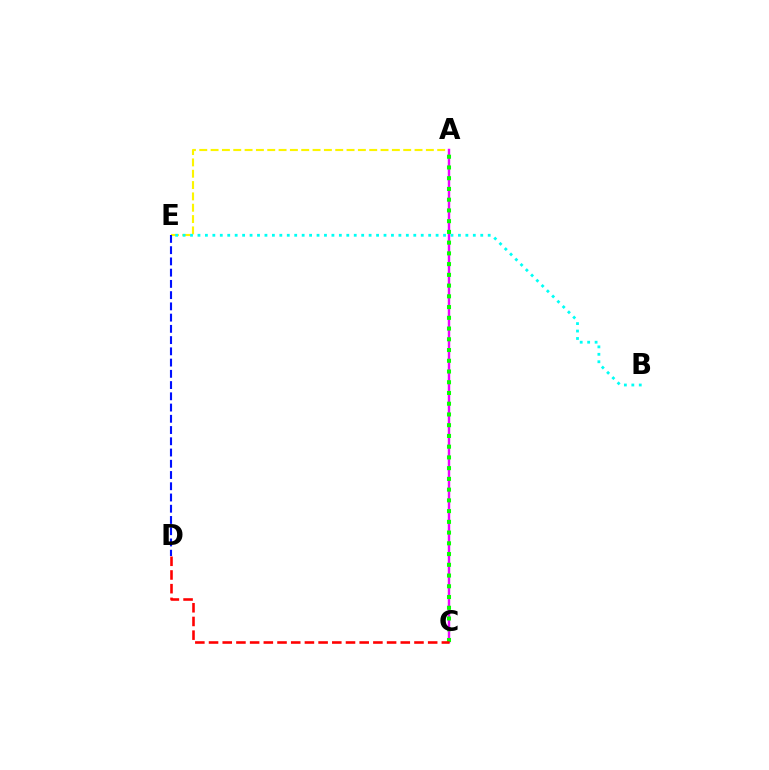{('A', 'E'): [{'color': '#fcf500', 'line_style': 'dashed', 'thickness': 1.54}], ('D', 'E'): [{'color': '#0010ff', 'line_style': 'dashed', 'thickness': 1.53}], ('A', 'C'): [{'color': '#ee00ff', 'line_style': 'solid', 'thickness': 1.76}, {'color': '#08ff00', 'line_style': 'dotted', 'thickness': 2.92}], ('C', 'D'): [{'color': '#ff0000', 'line_style': 'dashed', 'thickness': 1.86}], ('B', 'E'): [{'color': '#00fff6', 'line_style': 'dotted', 'thickness': 2.02}]}